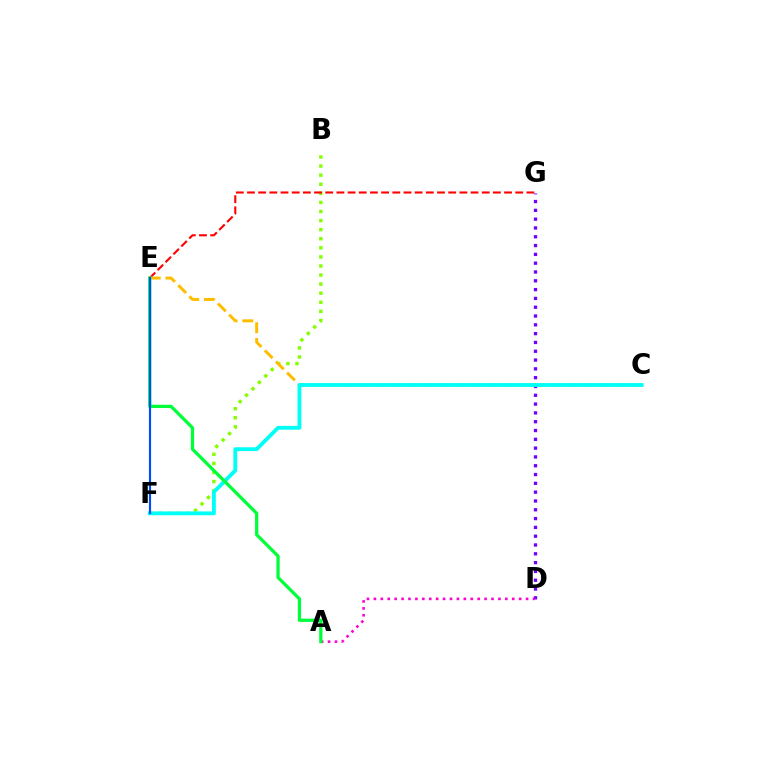{('B', 'F'): [{'color': '#84ff00', 'line_style': 'dotted', 'thickness': 2.47}], ('E', 'G'): [{'color': '#ff0000', 'line_style': 'dashed', 'thickness': 1.52}], ('D', 'G'): [{'color': '#7200ff', 'line_style': 'dotted', 'thickness': 2.39}], ('C', 'E'): [{'color': '#ffbd00', 'line_style': 'dashed', 'thickness': 2.14}], ('C', 'F'): [{'color': '#00fff6', 'line_style': 'solid', 'thickness': 2.76}], ('A', 'D'): [{'color': '#ff00cf', 'line_style': 'dotted', 'thickness': 1.88}], ('A', 'E'): [{'color': '#00ff39', 'line_style': 'solid', 'thickness': 2.34}], ('E', 'F'): [{'color': '#004bff', 'line_style': 'solid', 'thickness': 1.55}]}